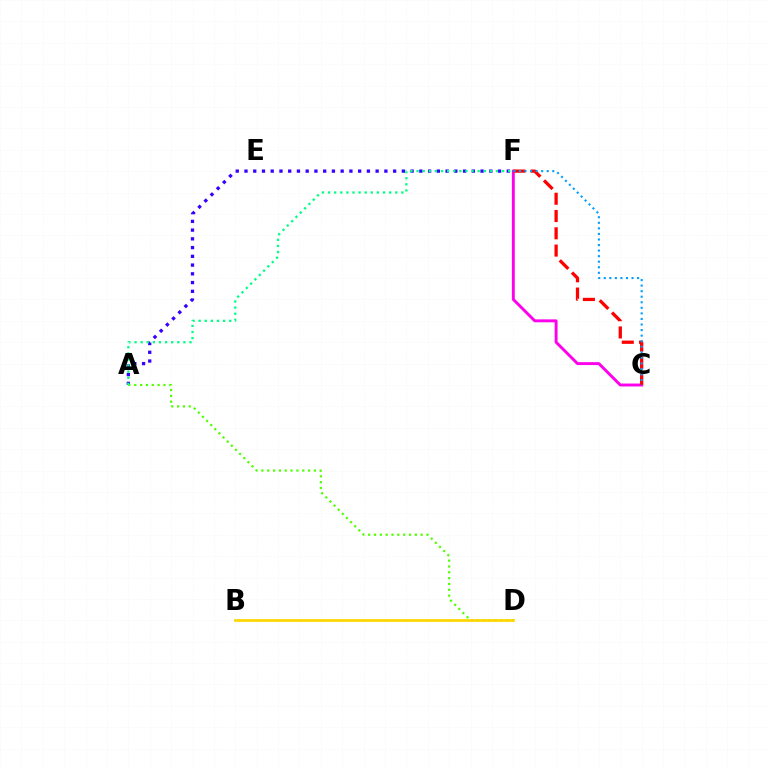{('C', 'F'): [{'color': '#ff00ed', 'line_style': 'solid', 'thickness': 2.1}, {'color': '#ff0000', 'line_style': 'dashed', 'thickness': 2.35}, {'color': '#009eff', 'line_style': 'dotted', 'thickness': 1.51}], ('A', 'F'): [{'color': '#3700ff', 'line_style': 'dotted', 'thickness': 2.38}, {'color': '#00ff86', 'line_style': 'dotted', 'thickness': 1.66}], ('A', 'D'): [{'color': '#4fff00', 'line_style': 'dotted', 'thickness': 1.59}], ('B', 'D'): [{'color': '#ffd500', 'line_style': 'solid', 'thickness': 1.96}]}